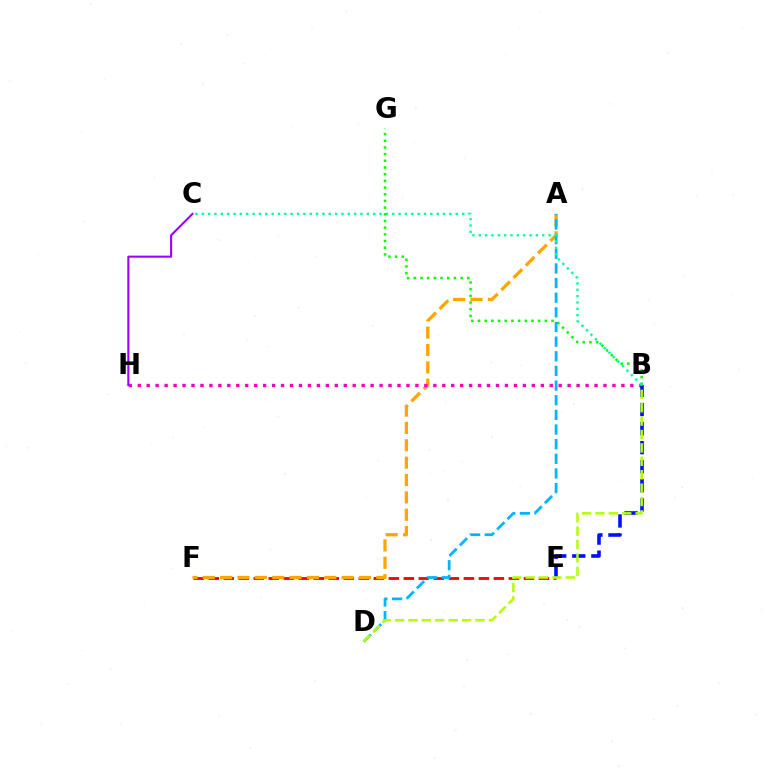{('E', 'F'): [{'color': '#ff0000', 'line_style': 'dashed', 'thickness': 2.04}], ('A', 'F'): [{'color': '#ffa500', 'line_style': 'dashed', 'thickness': 2.36}], ('B', 'H'): [{'color': '#ff00bd', 'line_style': 'dotted', 'thickness': 2.43}], ('B', 'E'): [{'color': '#0010ff', 'line_style': 'dashed', 'thickness': 2.59}], ('B', 'G'): [{'color': '#08ff00', 'line_style': 'dotted', 'thickness': 1.82}], ('C', 'H'): [{'color': '#9b00ff', 'line_style': 'solid', 'thickness': 1.5}], ('A', 'D'): [{'color': '#00b5ff', 'line_style': 'dashed', 'thickness': 1.99}], ('B', 'D'): [{'color': '#b3ff00', 'line_style': 'dashed', 'thickness': 1.82}], ('B', 'C'): [{'color': '#00ff9d', 'line_style': 'dotted', 'thickness': 1.72}]}